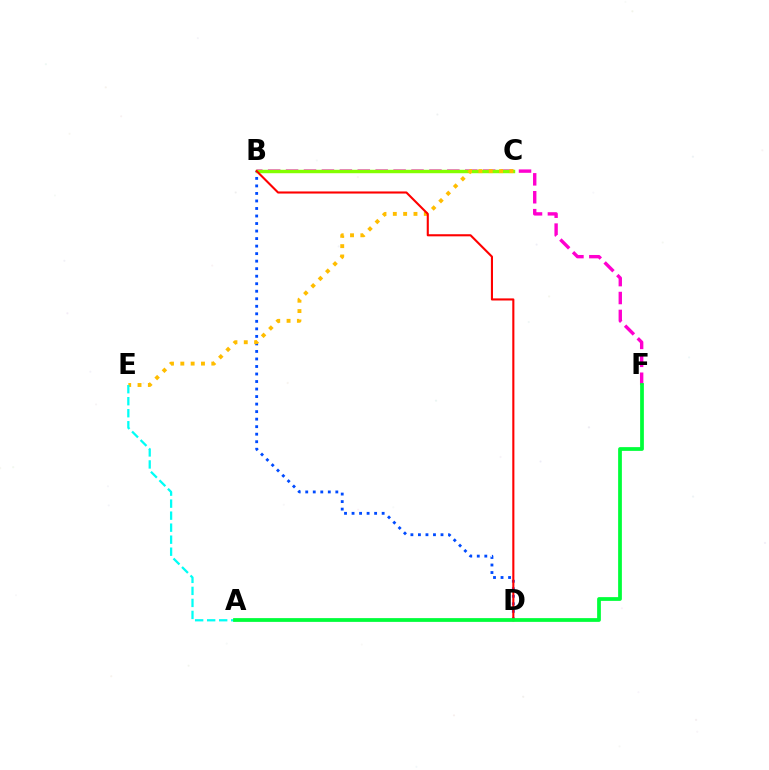{('A', 'D'): [{'color': '#7200ff', 'line_style': 'solid', 'thickness': 1.5}], ('B', 'D'): [{'color': '#004bff', 'line_style': 'dotted', 'thickness': 2.04}, {'color': '#ff0000', 'line_style': 'solid', 'thickness': 1.51}], ('B', 'F'): [{'color': '#ff00cf', 'line_style': 'dashed', 'thickness': 2.43}], ('B', 'C'): [{'color': '#84ff00', 'line_style': 'solid', 'thickness': 2.47}], ('C', 'E'): [{'color': '#ffbd00', 'line_style': 'dotted', 'thickness': 2.81}], ('A', 'E'): [{'color': '#00fff6', 'line_style': 'dashed', 'thickness': 1.63}], ('A', 'F'): [{'color': '#00ff39', 'line_style': 'solid', 'thickness': 2.7}]}